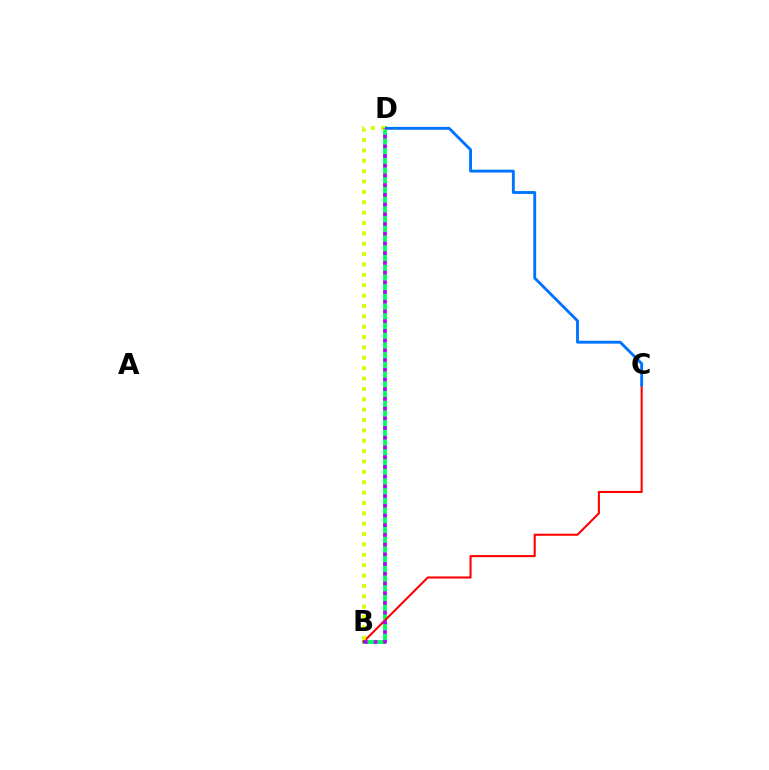{('B', 'D'): [{'color': '#00ff5c', 'line_style': 'solid', 'thickness': 2.76}, {'color': '#d1ff00', 'line_style': 'dotted', 'thickness': 2.82}, {'color': '#b900ff', 'line_style': 'dotted', 'thickness': 2.64}], ('B', 'C'): [{'color': '#ff0000', 'line_style': 'solid', 'thickness': 1.5}], ('C', 'D'): [{'color': '#0074ff', 'line_style': 'solid', 'thickness': 2.07}]}